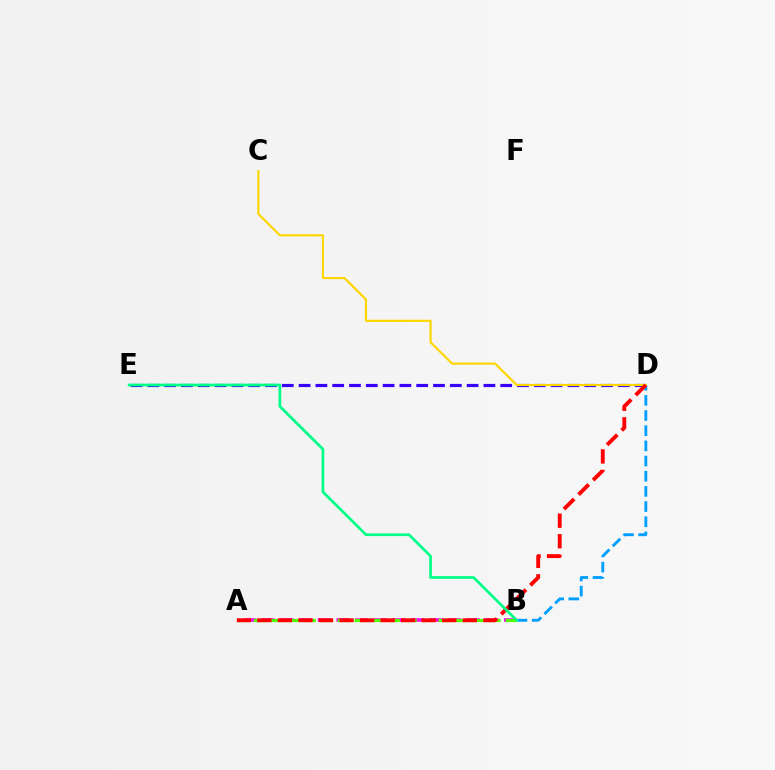{('D', 'E'): [{'color': '#3700ff', 'line_style': 'dashed', 'thickness': 2.28}], ('B', 'D'): [{'color': '#009eff', 'line_style': 'dashed', 'thickness': 2.06}], ('C', 'D'): [{'color': '#ffd500', 'line_style': 'solid', 'thickness': 1.55}], ('A', 'B'): [{'color': '#ff00ed', 'line_style': 'dashed', 'thickness': 2.53}, {'color': '#4fff00', 'line_style': 'dashed', 'thickness': 2.28}], ('A', 'D'): [{'color': '#ff0000', 'line_style': 'dashed', 'thickness': 2.79}], ('B', 'E'): [{'color': '#00ff86', 'line_style': 'solid', 'thickness': 1.95}]}